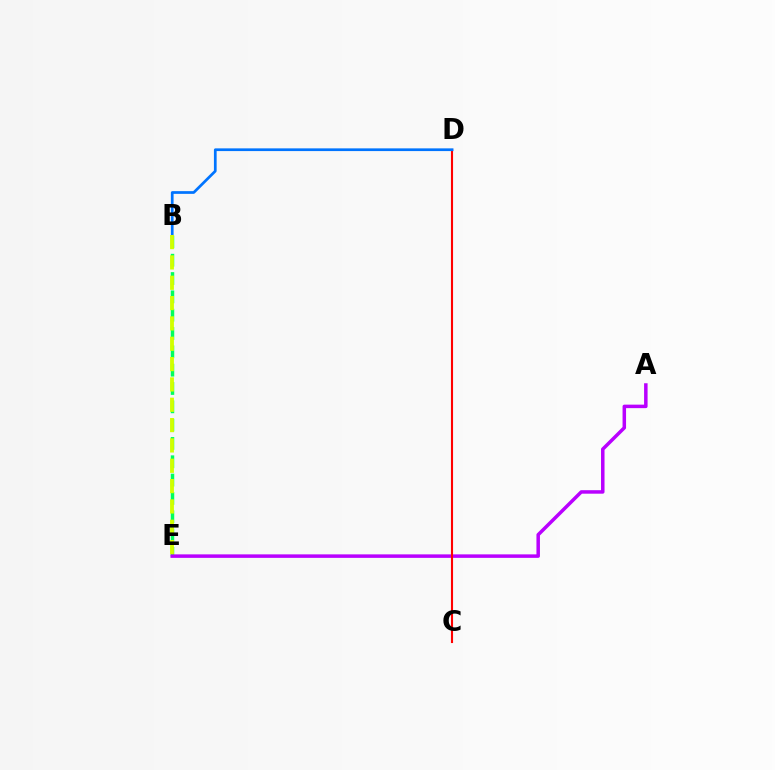{('B', 'E'): [{'color': '#00ff5c', 'line_style': 'dashed', 'thickness': 2.49}, {'color': '#d1ff00', 'line_style': 'dashed', 'thickness': 2.76}], ('A', 'E'): [{'color': '#b900ff', 'line_style': 'solid', 'thickness': 2.52}], ('C', 'D'): [{'color': '#ff0000', 'line_style': 'solid', 'thickness': 1.52}], ('B', 'D'): [{'color': '#0074ff', 'line_style': 'solid', 'thickness': 1.95}]}